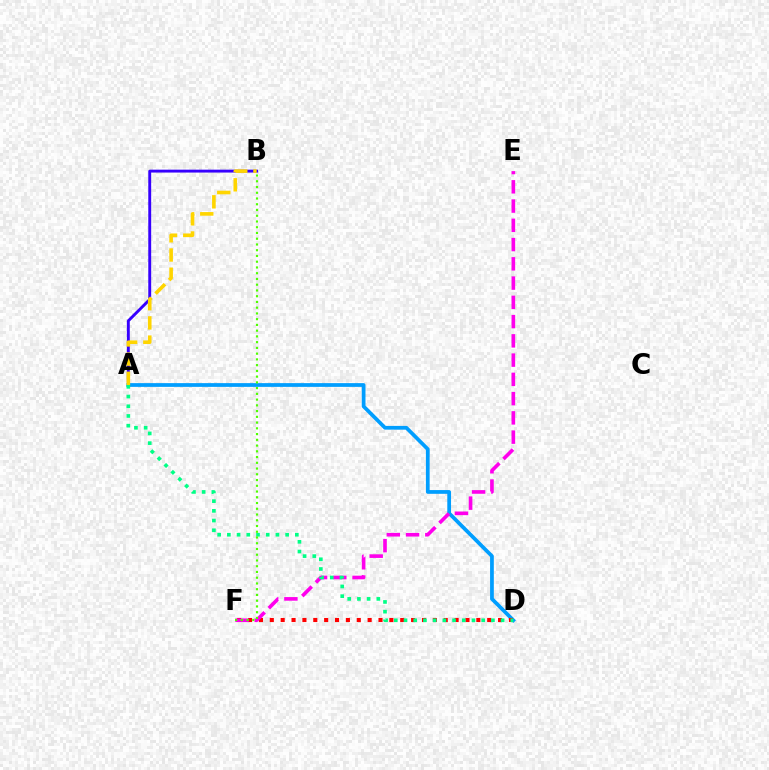{('A', 'B'): [{'color': '#3700ff', 'line_style': 'solid', 'thickness': 2.09}, {'color': '#ffd500', 'line_style': 'dashed', 'thickness': 2.61}], ('A', 'D'): [{'color': '#009eff', 'line_style': 'solid', 'thickness': 2.7}, {'color': '#00ff86', 'line_style': 'dotted', 'thickness': 2.64}], ('D', 'F'): [{'color': '#ff0000', 'line_style': 'dotted', 'thickness': 2.95}], ('E', 'F'): [{'color': '#ff00ed', 'line_style': 'dashed', 'thickness': 2.62}], ('B', 'F'): [{'color': '#4fff00', 'line_style': 'dotted', 'thickness': 1.56}]}